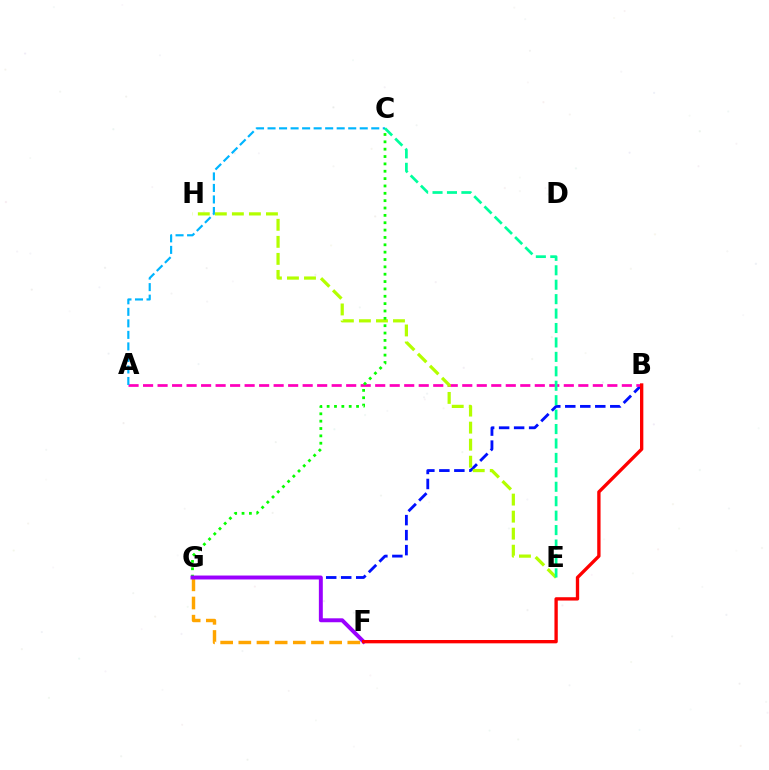{('F', 'G'): [{'color': '#ffa500', 'line_style': 'dashed', 'thickness': 2.47}, {'color': '#9b00ff', 'line_style': 'solid', 'thickness': 2.84}], ('B', 'G'): [{'color': '#0010ff', 'line_style': 'dashed', 'thickness': 2.04}], ('A', 'B'): [{'color': '#ff00bd', 'line_style': 'dashed', 'thickness': 1.97}], ('A', 'C'): [{'color': '#00b5ff', 'line_style': 'dashed', 'thickness': 1.57}], ('E', 'H'): [{'color': '#b3ff00', 'line_style': 'dashed', 'thickness': 2.31}], ('C', 'G'): [{'color': '#08ff00', 'line_style': 'dotted', 'thickness': 2.0}], ('B', 'F'): [{'color': '#ff0000', 'line_style': 'solid', 'thickness': 2.4}], ('C', 'E'): [{'color': '#00ff9d', 'line_style': 'dashed', 'thickness': 1.96}]}